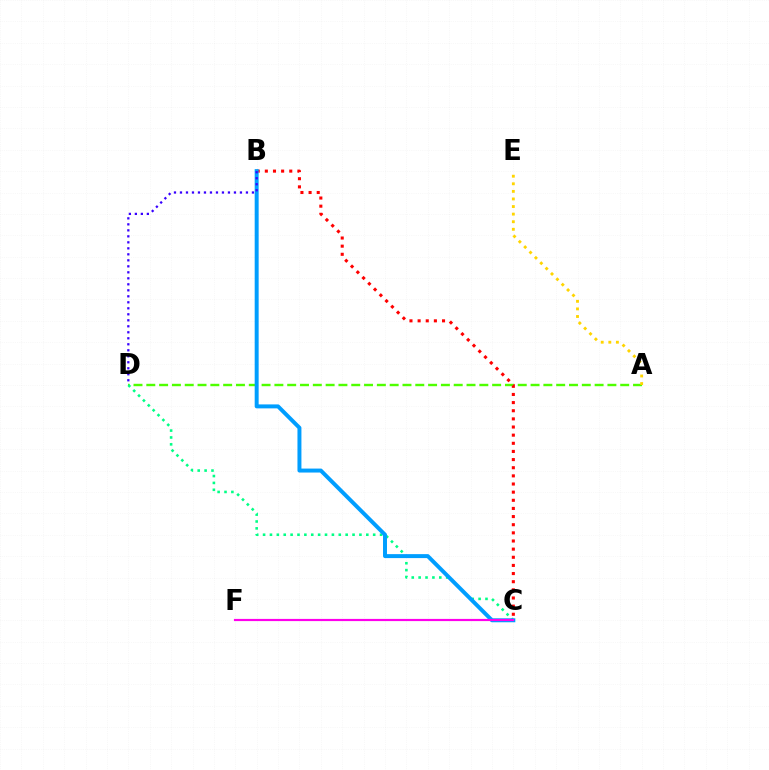{('A', 'D'): [{'color': '#4fff00', 'line_style': 'dashed', 'thickness': 1.74}], ('B', 'C'): [{'color': '#ff0000', 'line_style': 'dotted', 'thickness': 2.21}, {'color': '#009eff', 'line_style': 'solid', 'thickness': 2.86}], ('C', 'D'): [{'color': '#00ff86', 'line_style': 'dotted', 'thickness': 1.87}], ('C', 'F'): [{'color': '#ff00ed', 'line_style': 'solid', 'thickness': 1.57}], ('A', 'E'): [{'color': '#ffd500', 'line_style': 'dotted', 'thickness': 2.06}], ('B', 'D'): [{'color': '#3700ff', 'line_style': 'dotted', 'thickness': 1.63}]}